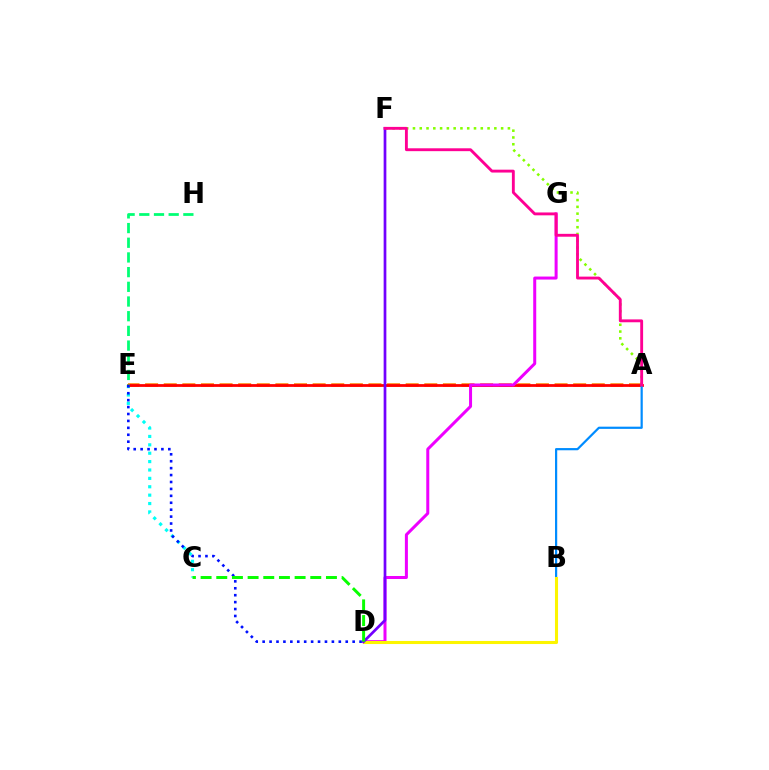{('C', 'E'): [{'color': '#00fff6', 'line_style': 'dotted', 'thickness': 2.28}], ('A', 'F'): [{'color': '#84ff00', 'line_style': 'dotted', 'thickness': 1.84}, {'color': '#ff0094', 'line_style': 'solid', 'thickness': 2.07}], ('A', 'E'): [{'color': '#ff7c00', 'line_style': 'dashed', 'thickness': 2.53}, {'color': '#ff0000', 'line_style': 'solid', 'thickness': 2.0}], ('D', 'G'): [{'color': '#ee00ff', 'line_style': 'solid', 'thickness': 2.17}], ('E', 'H'): [{'color': '#00ff74', 'line_style': 'dashed', 'thickness': 2.0}], ('D', 'E'): [{'color': '#0010ff', 'line_style': 'dotted', 'thickness': 1.88}], ('A', 'B'): [{'color': '#008cff', 'line_style': 'solid', 'thickness': 1.59}], ('B', 'D'): [{'color': '#fcf500', 'line_style': 'solid', 'thickness': 2.21}], ('D', 'F'): [{'color': '#7200ff', 'line_style': 'solid', 'thickness': 1.95}], ('C', 'D'): [{'color': '#08ff00', 'line_style': 'dashed', 'thickness': 2.13}]}